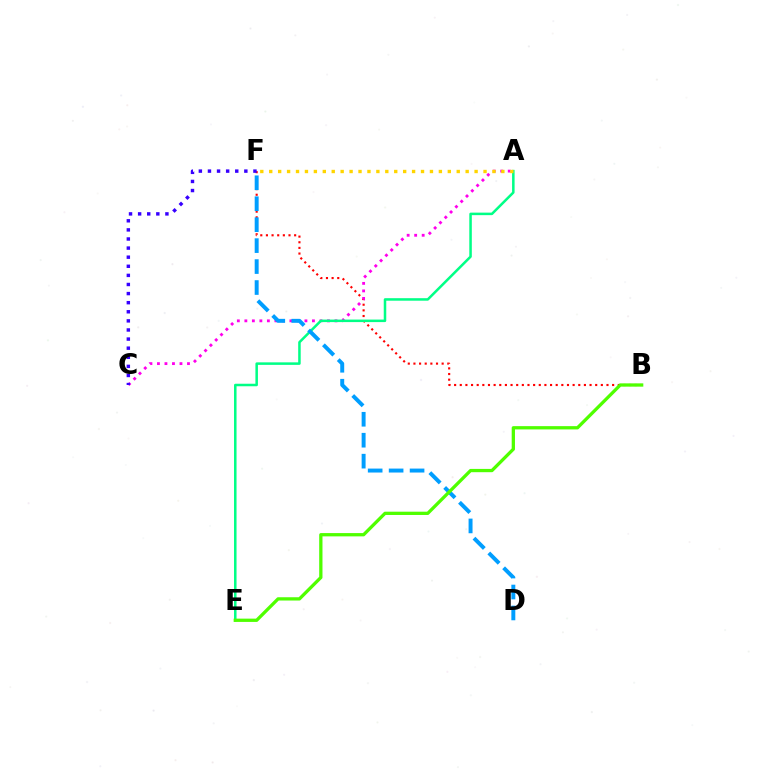{('B', 'F'): [{'color': '#ff0000', 'line_style': 'dotted', 'thickness': 1.53}], ('A', 'C'): [{'color': '#ff00ed', 'line_style': 'dotted', 'thickness': 2.04}], ('A', 'E'): [{'color': '#00ff86', 'line_style': 'solid', 'thickness': 1.81}], ('C', 'F'): [{'color': '#3700ff', 'line_style': 'dotted', 'thickness': 2.47}], ('D', 'F'): [{'color': '#009eff', 'line_style': 'dashed', 'thickness': 2.85}], ('B', 'E'): [{'color': '#4fff00', 'line_style': 'solid', 'thickness': 2.36}], ('A', 'F'): [{'color': '#ffd500', 'line_style': 'dotted', 'thickness': 2.43}]}